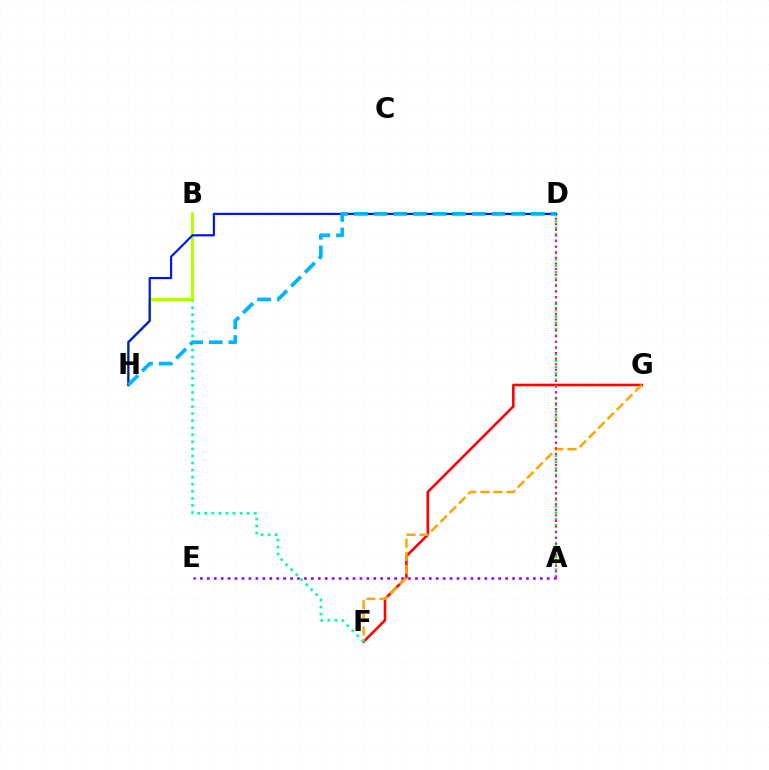{('F', 'G'): [{'color': '#ff0000', 'line_style': 'solid', 'thickness': 1.85}, {'color': '#ffa500', 'line_style': 'dashed', 'thickness': 1.78}], ('A', 'E'): [{'color': '#9b00ff', 'line_style': 'dotted', 'thickness': 1.89}], ('A', 'D'): [{'color': '#08ff00', 'line_style': 'dotted', 'thickness': 1.72}, {'color': '#ff00bd', 'line_style': 'dotted', 'thickness': 1.52}], ('B', 'F'): [{'color': '#00ff9d', 'line_style': 'dotted', 'thickness': 1.92}], ('B', 'H'): [{'color': '#b3ff00', 'line_style': 'solid', 'thickness': 2.23}], ('D', 'H'): [{'color': '#0010ff', 'line_style': 'solid', 'thickness': 1.55}, {'color': '#00b5ff', 'line_style': 'dashed', 'thickness': 2.67}]}